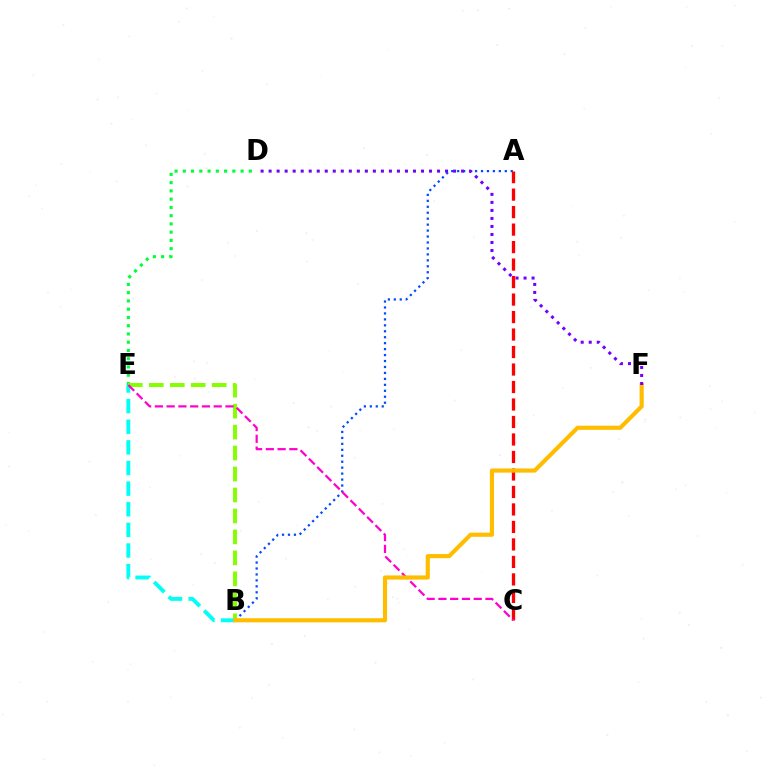{('D', 'E'): [{'color': '#00ff39', 'line_style': 'dotted', 'thickness': 2.24}], ('B', 'E'): [{'color': '#00fff6', 'line_style': 'dashed', 'thickness': 2.8}, {'color': '#84ff00', 'line_style': 'dashed', 'thickness': 2.85}], ('A', 'B'): [{'color': '#004bff', 'line_style': 'dotted', 'thickness': 1.62}], ('A', 'C'): [{'color': '#ff0000', 'line_style': 'dashed', 'thickness': 2.38}], ('C', 'E'): [{'color': '#ff00cf', 'line_style': 'dashed', 'thickness': 1.6}], ('B', 'F'): [{'color': '#ffbd00', 'line_style': 'solid', 'thickness': 2.98}], ('D', 'F'): [{'color': '#7200ff', 'line_style': 'dotted', 'thickness': 2.18}]}